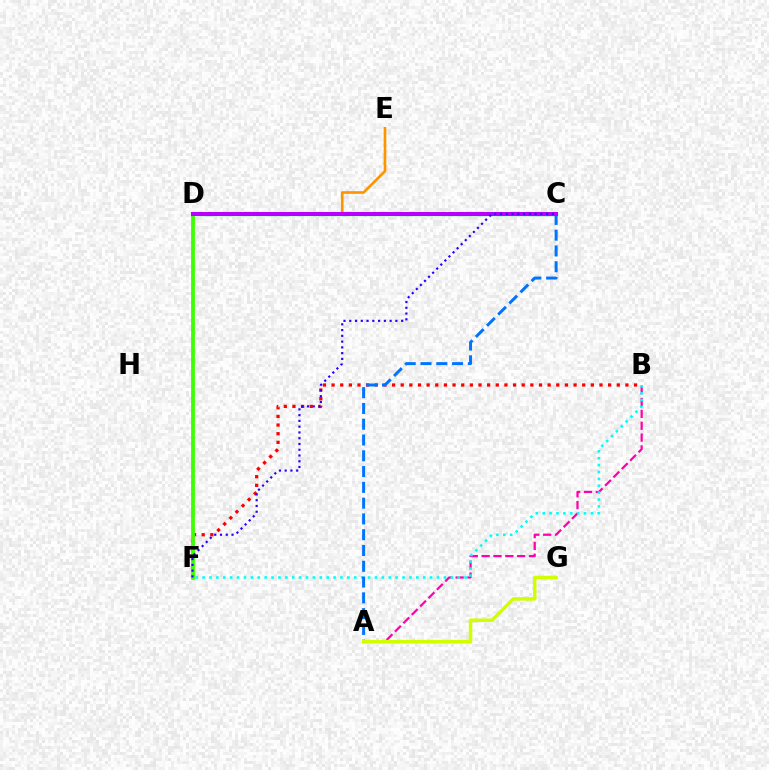{('A', 'B'): [{'color': '#ff00ac', 'line_style': 'dashed', 'thickness': 1.61}], ('B', 'F'): [{'color': '#ff0000', 'line_style': 'dotted', 'thickness': 2.35}, {'color': '#00fff6', 'line_style': 'dotted', 'thickness': 1.87}], ('D', 'E'): [{'color': '#ff9400', 'line_style': 'solid', 'thickness': 1.91}], ('D', 'F'): [{'color': '#3dff00', 'line_style': 'solid', 'thickness': 2.72}], ('C', 'D'): [{'color': '#00ff5c', 'line_style': 'solid', 'thickness': 2.38}, {'color': '#b900ff', 'line_style': 'solid', 'thickness': 2.9}], ('A', 'C'): [{'color': '#0074ff', 'line_style': 'dashed', 'thickness': 2.14}], ('A', 'G'): [{'color': '#d1ff00', 'line_style': 'solid', 'thickness': 2.53}], ('C', 'F'): [{'color': '#2500ff', 'line_style': 'dotted', 'thickness': 1.57}]}